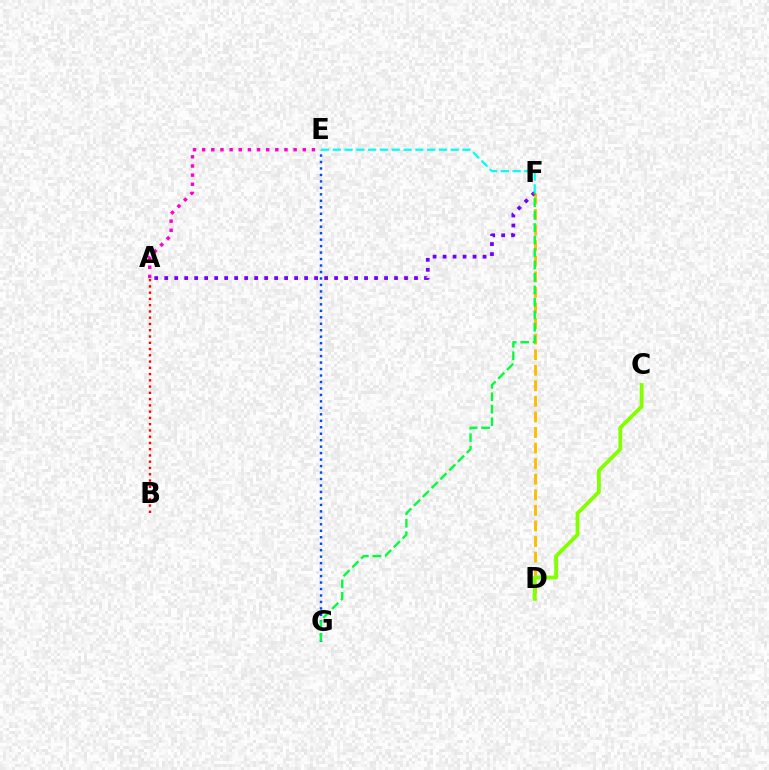{('D', 'F'): [{'color': '#ffbd00', 'line_style': 'dashed', 'thickness': 2.12}], ('E', 'G'): [{'color': '#004bff', 'line_style': 'dotted', 'thickness': 1.76}], ('A', 'E'): [{'color': '#ff00cf', 'line_style': 'dotted', 'thickness': 2.49}], ('C', 'D'): [{'color': '#84ff00', 'line_style': 'solid', 'thickness': 2.75}], ('A', 'B'): [{'color': '#ff0000', 'line_style': 'dotted', 'thickness': 1.7}], ('A', 'F'): [{'color': '#7200ff', 'line_style': 'dotted', 'thickness': 2.71}], ('E', 'F'): [{'color': '#00fff6', 'line_style': 'dashed', 'thickness': 1.6}], ('F', 'G'): [{'color': '#00ff39', 'line_style': 'dashed', 'thickness': 1.69}]}